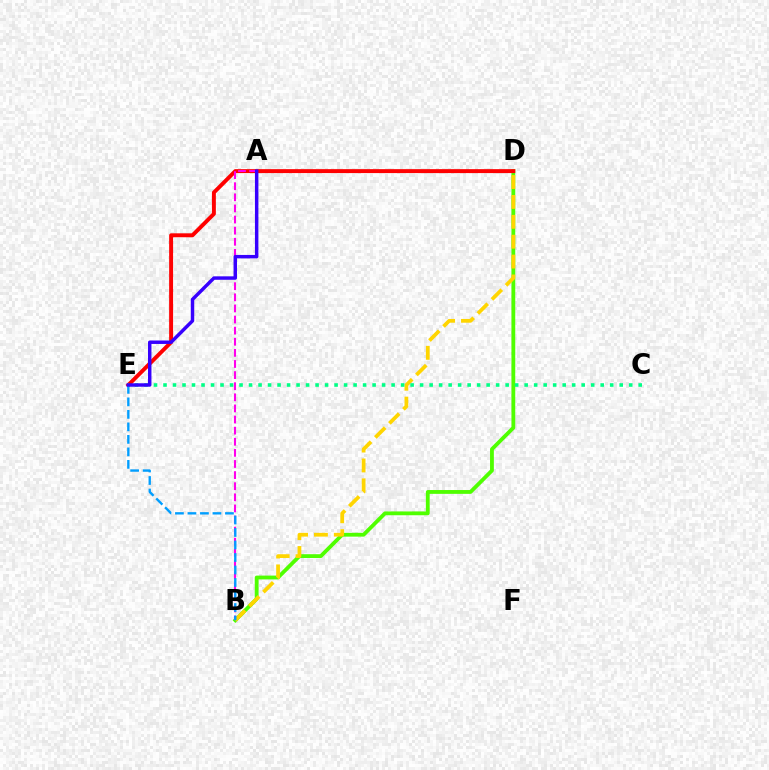{('B', 'D'): [{'color': '#4fff00', 'line_style': 'solid', 'thickness': 2.75}, {'color': '#ffd500', 'line_style': 'dashed', 'thickness': 2.7}], ('D', 'E'): [{'color': '#ff0000', 'line_style': 'solid', 'thickness': 2.83}], ('A', 'B'): [{'color': '#ff00ed', 'line_style': 'dashed', 'thickness': 1.51}], ('B', 'E'): [{'color': '#009eff', 'line_style': 'dashed', 'thickness': 1.7}], ('C', 'E'): [{'color': '#00ff86', 'line_style': 'dotted', 'thickness': 2.58}], ('A', 'E'): [{'color': '#3700ff', 'line_style': 'solid', 'thickness': 2.49}]}